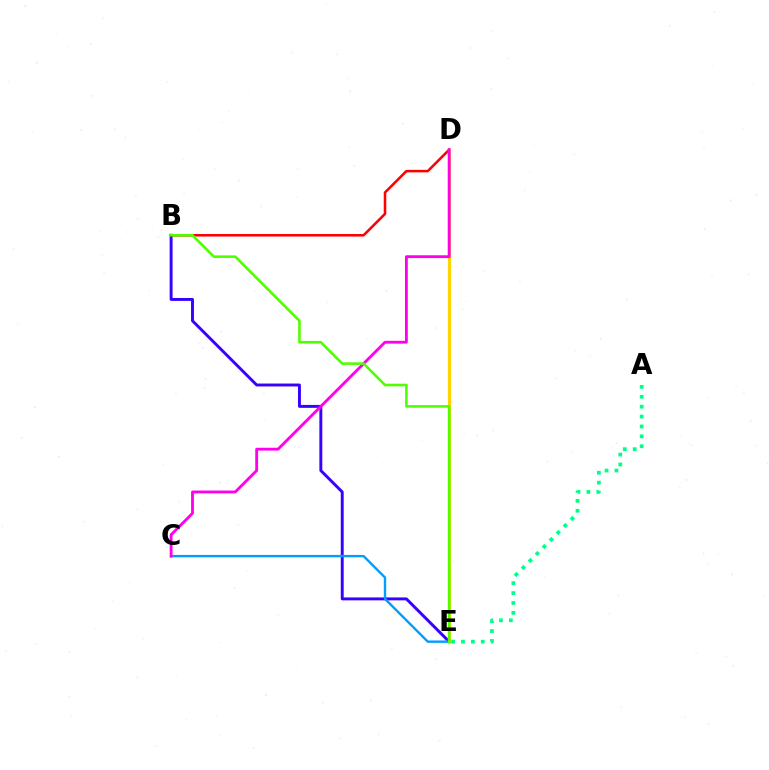{('B', 'D'): [{'color': '#ff0000', 'line_style': 'solid', 'thickness': 1.83}], ('A', 'E'): [{'color': '#00ff86', 'line_style': 'dotted', 'thickness': 2.69}], ('B', 'E'): [{'color': '#3700ff', 'line_style': 'solid', 'thickness': 2.11}, {'color': '#4fff00', 'line_style': 'solid', 'thickness': 1.87}], ('D', 'E'): [{'color': '#ffd500', 'line_style': 'solid', 'thickness': 2.31}], ('C', 'E'): [{'color': '#009eff', 'line_style': 'solid', 'thickness': 1.72}], ('C', 'D'): [{'color': '#ff00ed', 'line_style': 'solid', 'thickness': 2.04}]}